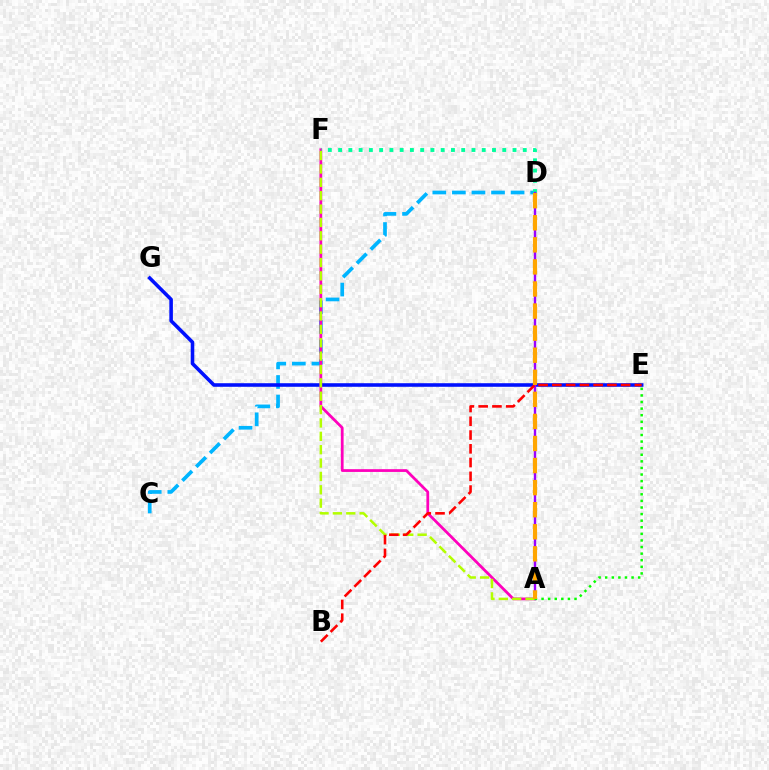{('C', 'D'): [{'color': '#00b5ff', 'line_style': 'dashed', 'thickness': 2.66}], ('E', 'G'): [{'color': '#0010ff', 'line_style': 'solid', 'thickness': 2.57}], ('A', 'F'): [{'color': '#ff00bd', 'line_style': 'solid', 'thickness': 1.98}, {'color': '#b3ff00', 'line_style': 'dashed', 'thickness': 1.82}], ('D', 'F'): [{'color': '#00ff9d', 'line_style': 'dotted', 'thickness': 2.79}], ('A', 'D'): [{'color': '#9b00ff', 'line_style': 'solid', 'thickness': 1.72}, {'color': '#ffa500', 'line_style': 'dashed', 'thickness': 3.0}], ('A', 'E'): [{'color': '#08ff00', 'line_style': 'dotted', 'thickness': 1.79}], ('B', 'E'): [{'color': '#ff0000', 'line_style': 'dashed', 'thickness': 1.87}]}